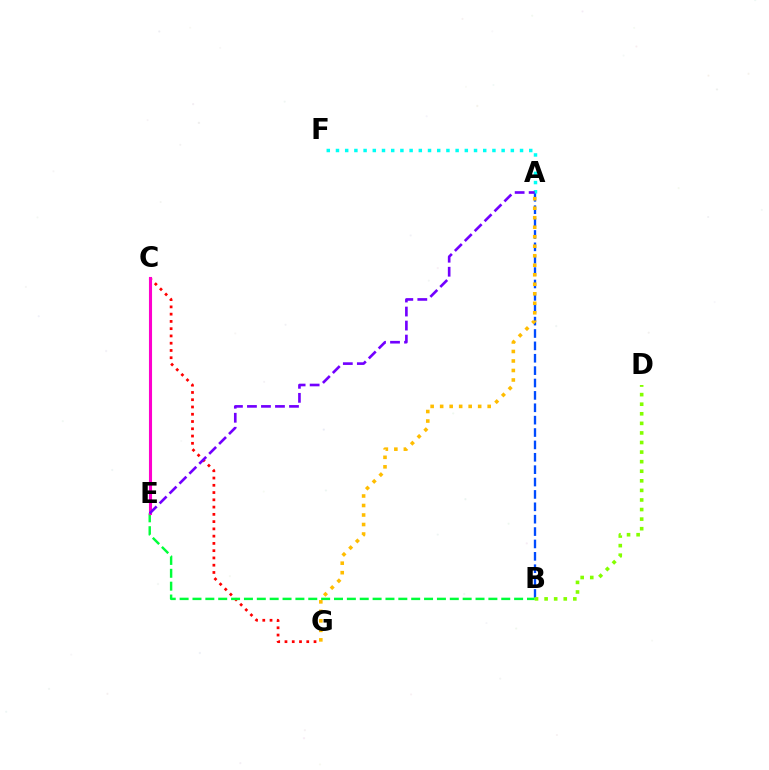{('C', 'G'): [{'color': '#ff0000', 'line_style': 'dotted', 'thickness': 1.97}], ('A', 'B'): [{'color': '#004bff', 'line_style': 'dashed', 'thickness': 1.68}], ('B', 'E'): [{'color': '#00ff39', 'line_style': 'dashed', 'thickness': 1.75}], ('B', 'D'): [{'color': '#84ff00', 'line_style': 'dotted', 'thickness': 2.6}], ('A', 'F'): [{'color': '#00fff6', 'line_style': 'dotted', 'thickness': 2.5}], ('A', 'G'): [{'color': '#ffbd00', 'line_style': 'dotted', 'thickness': 2.58}], ('C', 'E'): [{'color': '#ff00cf', 'line_style': 'solid', 'thickness': 2.22}], ('A', 'E'): [{'color': '#7200ff', 'line_style': 'dashed', 'thickness': 1.9}]}